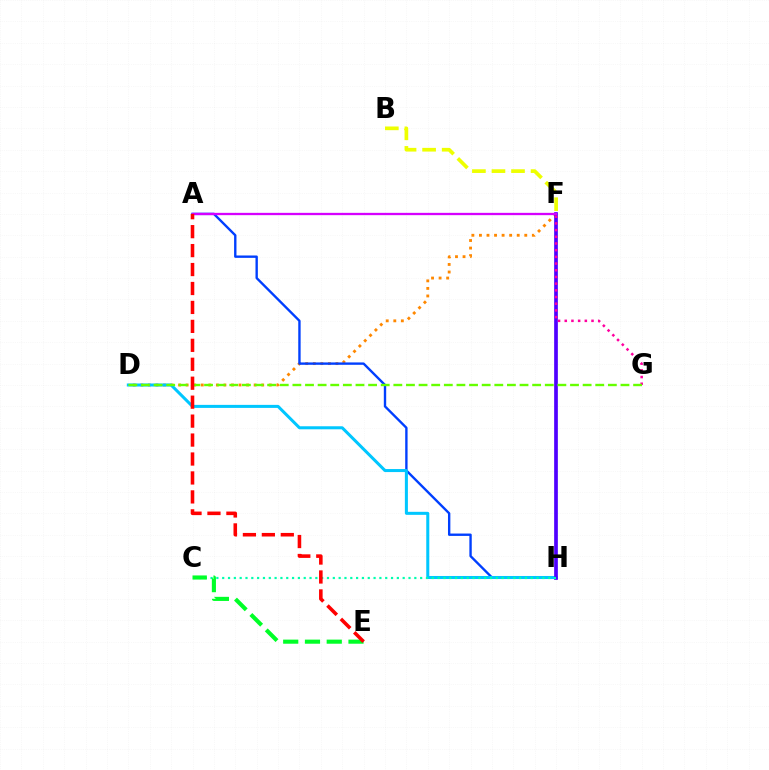{('D', 'F'): [{'color': '#ff8800', 'line_style': 'dotted', 'thickness': 2.05}], ('B', 'F'): [{'color': '#eeff00', 'line_style': 'dashed', 'thickness': 2.66}], ('A', 'H'): [{'color': '#003fff', 'line_style': 'solid', 'thickness': 1.71}], ('D', 'H'): [{'color': '#00c7ff', 'line_style': 'solid', 'thickness': 2.18}], ('F', 'H'): [{'color': '#4f00ff', 'line_style': 'solid', 'thickness': 2.66}], ('C', 'H'): [{'color': '#00ffaf', 'line_style': 'dotted', 'thickness': 1.58}], ('F', 'G'): [{'color': '#ff00a0', 'line_style': 'dotted', 'thickness': 1.82}], ('C', 'E'): [{'color': '#00ff27', 'line_style': 'dashed', 'thickness': 2.96}], ('D', 'G'): [{'color': '#66ff00', 'line_style': 'dashed', 'thickness': 1.71}], ('A', 'F'): [{'color': '#d600ff', 'line_style': 'solid', 'thickness': 1.66}], ('A', 'E'): [{'color': '#ff0000', 'line_style': 'dashed', 'thickness': 2.57}]}